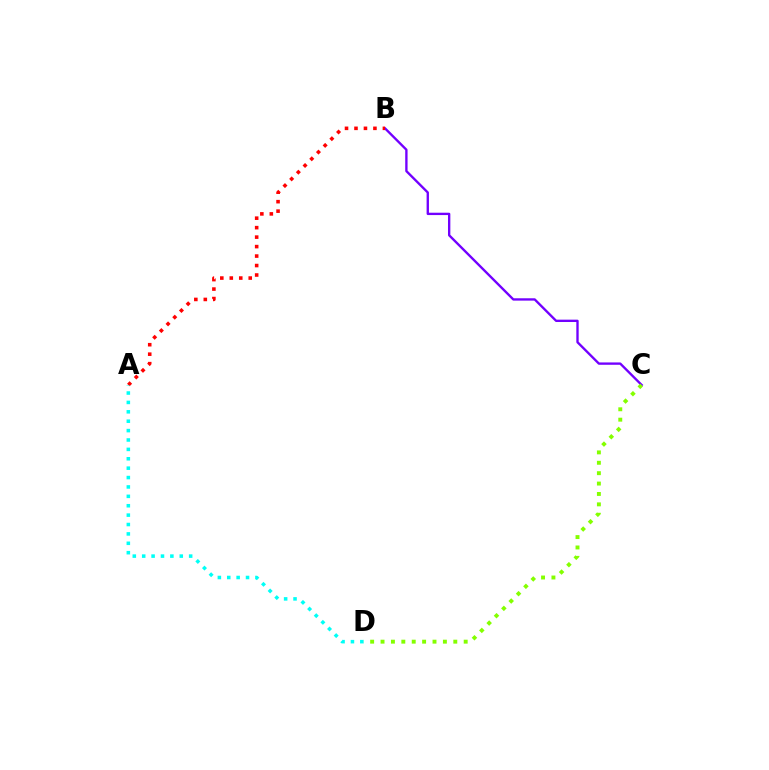{('B', 'C'): [{'color': '#7200ff', 'line_style': 'solid', 'thickness': 1.69}], ('A', 'B'): [{'color': '#ff0000', 'line_style': 'dotted', 'thickness': 2.57}], ('C', 'D'): [{'color': '#84ff00', 'line_style': 'dotted', 'thickness': 2.82}], ('A', 'D'): [{'color': '#00fff6', 'line_style': 'dotted', 'thickness': 2.55}]}